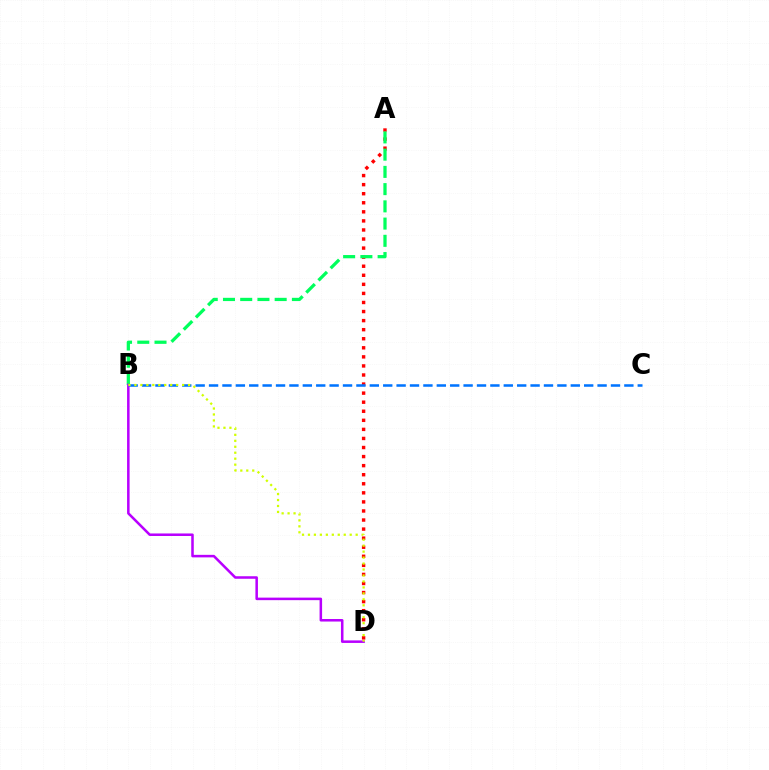{('A', 'D'): [{'color': '#ff0000', 'line_style': 'dotted', 'thickness': 2.46}], ('A', 'B'): [{'color': '#00ff5c', 'line_style': 'dashed', 'thickness': 2.34}], ('B', 'D'): [{'color': '#b900ff', 'line_style': 'solid', 'thickness': 1.82}, {'color': '#d1ff00', 'line_style': 'dotted', 'thickness': 1.62}], ('B', 'C'): [{'color': '#0074ff', 'line_style': 'dashed', 'thickness': 1.82}]}